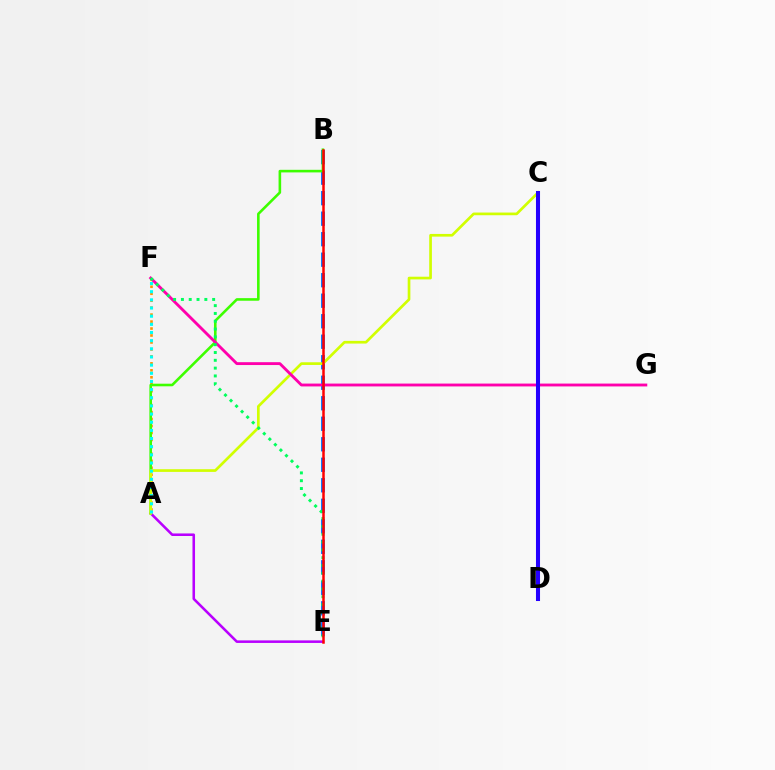{('A', 'E'): [{'color': '#b900ff', 'line_style': 'solid', 'thickness': 1.84}], ('B', 'E'): [{'color': '#0074ff', 'line_style': 'dashed', 'thickness': 2.79}, {'color': '#ff0000', 'line_style': 'solid', 'thickness': 1.8}], ('A', 'F'): [{'color': '#ff9400', 'line_style': 'dotted', 'thickness': 1.89}, {'color': '#00fff6', 'line_style': 'dotted', 'thickness': 2.22}], ('A', 'B'): [{'color': '#3dff00', 'line_style': 'solid', 'thickness': 1.87}], ('A', 'C'): [{'color': '#d1ff00', 'line_style': 'solid', 'thickness': 1.93}], ('F', 'G'): [{'color': '#ff00ac', 'line_style': 'solid', 'thickness': 2.06}], ('E', 'F'): [{'color': '#00ff5c', 'line_style': 'dotted', 'thickness': 2.12}], ('C', 'D'): [{'color': '#2500ff', 'line_style': 'solid', 'thickness': 2.92}]}